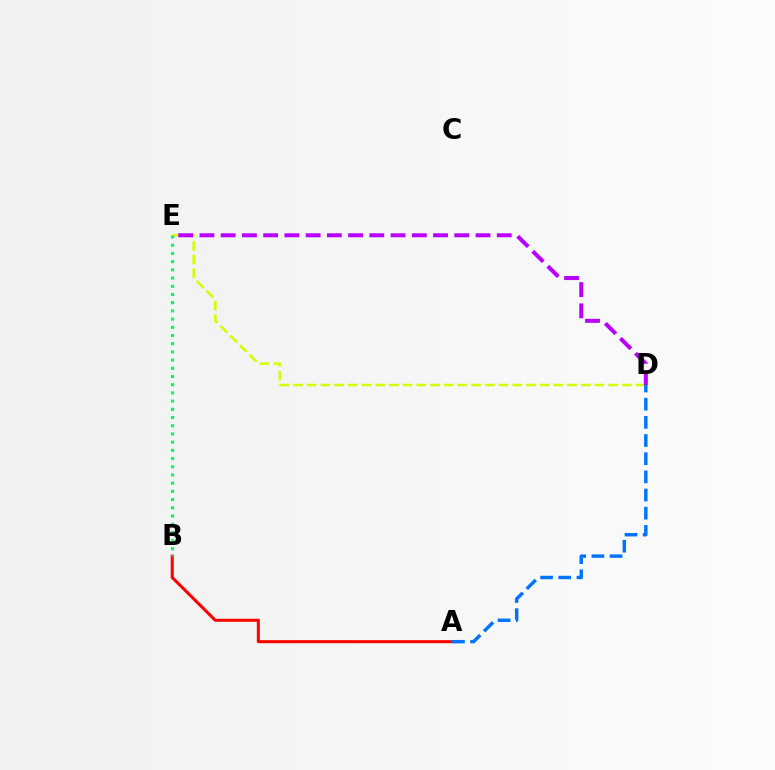{('D', 'E'): [{'color': '#d1ff00', 'line_style': 'dashed', 'thickness': 1.86}, {'color': '#b900ff', 'line_style': 'dashed', 'thickness': 2.89}], ('A', 'B'): [{'color': '#ff0000', 'line_style': 'solid', 'thickness': 2.19}], ('A', 'D'): [{'color': '#0074ff', 'line_style': 'dashed', 'thickness': 2.47}], ('B', 'E'): [{'color': '#00ff5c', 'line_style': 'dotted', 'thickness': 2.23}]}